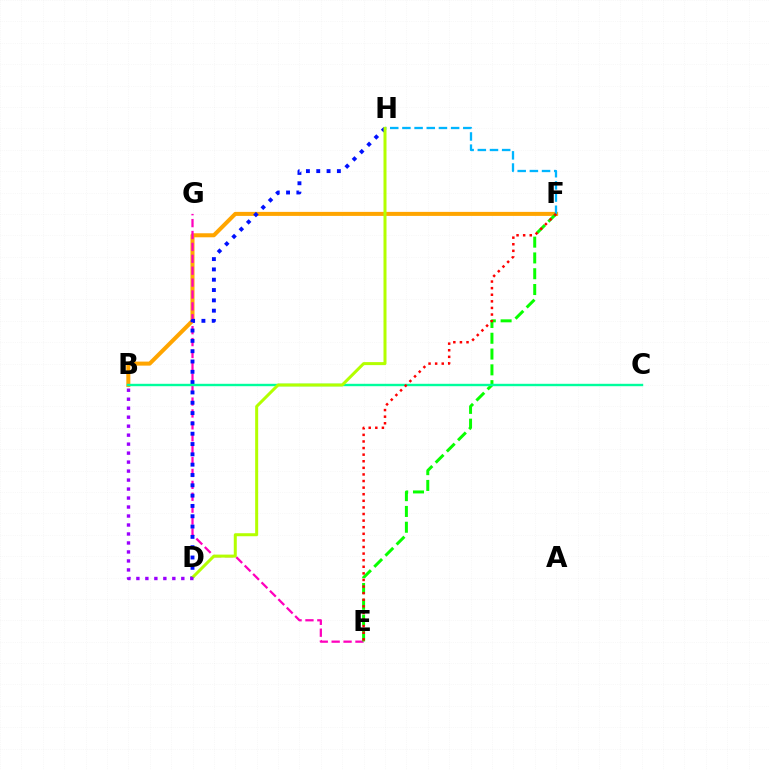{('B', 'F'): [{'color': '#ffa500', 'line_style': 'solid', 'thickness': 2.9}], ('E', 'G'): [{'color': '#ff00bd', 'line_style': 'dashed', 'thickness': 1.62}], ('F', 'H'): [{'color': '#00b5ff', 'line_style': 'dashed', 'thickness': 1.65}], ('D', 'H'): [{'color': '#0010ff', 'line_style': 'dotted', 'thickness': 2.8}, {'color': '#b3ff00', 'line_style': 'solid', 'thickness': 2.16}], ('E', 'F'): [{'color': '#08ff00', 'line_style': 'dashed', 'thickness': 2.15}, {'color': '#ff0000', 'line_style': 'dotted', 'thickness': 1.79}], ('B', 'C'): [{'color': '#00ff9d', 'line_style': 'solid', 'thickness': 1.73}], ('B', 'D'): [{'color': '#9b00ff', 'line_style': 'dotted', 'thickness': 2.44}]}